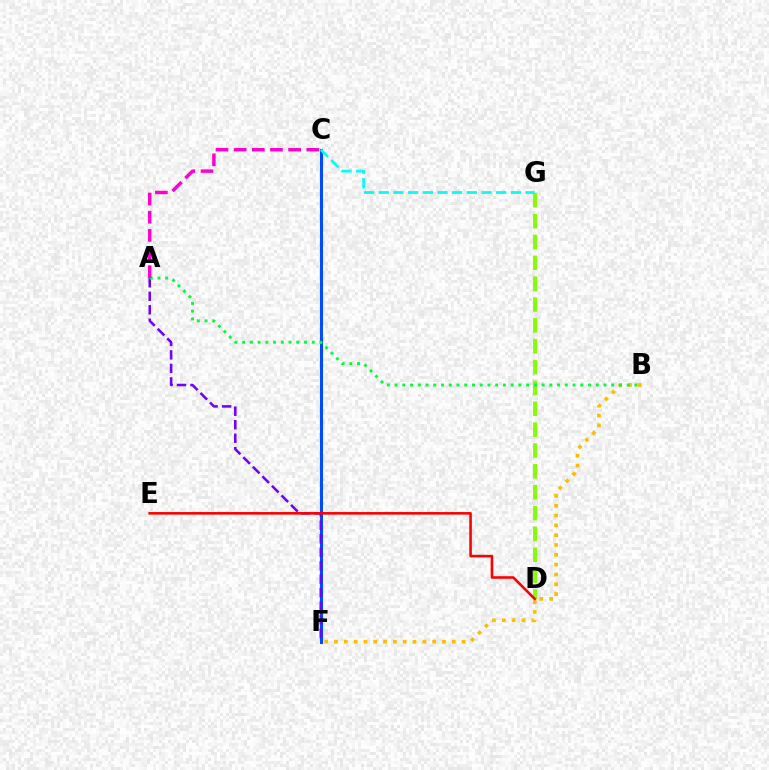{('C', 'F'): [{'color': '#004bff', 'line_style': 'solid', 'thickness': 2.24}], ('B', 'F'): [{'color': '#ffbd00', 'line_style': 'dotted', 'thickness': 2.67}], ('A', 'F'): [{'color': '#7200ff', 'line_style': 'dashed', 'thickness': 1.83}], ('D', 'G'): [{'color': '#84ff00', 'line_style': 'dashed', 'thickness': 2.83}], ('D', 'E'): [{'color': '#ff0000', 'line_style': 'solid', 'thickness': 1.86}], ('A', 'B'): [{'color': '#00ff39', 'line_style': 'dotted', 'thickness': 2.1}], ('C', 'G'): [{'color': '#00fff6', 'line_style': 'dashed', 'thickness': 1.99}], ('A', 'C'): [{'color': '#ff00cf', 'line_style': 'dashed', 'thickness': 2.47}]}